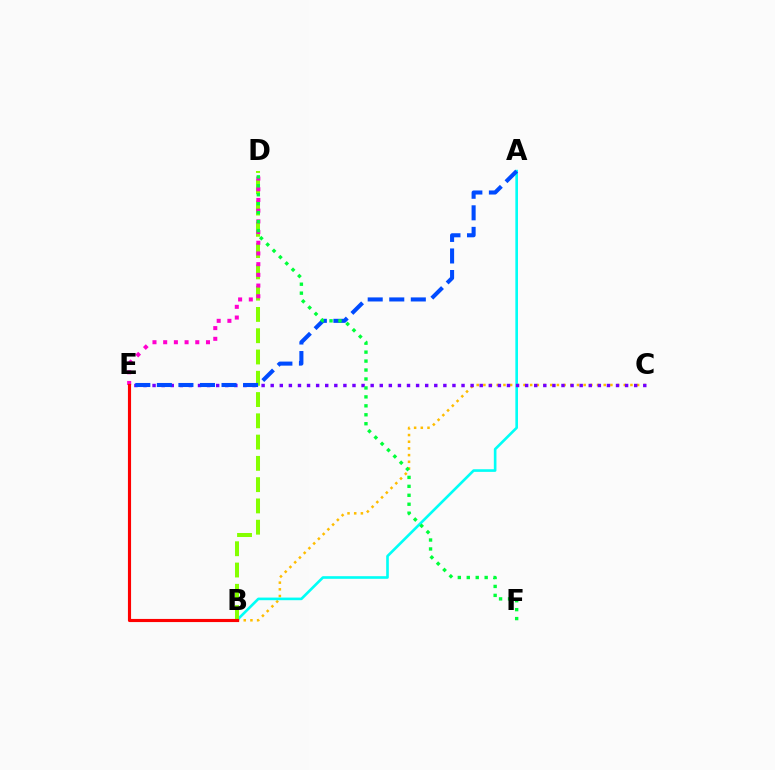{('B', 'C'): [{'color': '#ffbd00', 'line_style': 'dotted', 'thickness': 1.82}], ('A', 'B'): [{'color': '#00fff6', 'line_style': 'solid', 'thickness': 1.89}], ('B', 'D'): [{'color': '#84ff00', 'line_style': 'dashed', 'thickness': 2.89}], ('C', 'E'): [{'color': '#7200ff', 'line_style': 'dotted', 'thickness': 2.47}], ('D', 'E'): [{'color': '#ff00cf', 'line_style': 'dotted', 'thickness': 2.91}], ('A', 'E'): [{'color': '#004bff', 'line_style': 'dashed', 'thickness': 2.93}], ('D', 'F'): [{'color': '#00ff39', 'line_style': 'dotted', 'thickness': 2.43}], ('B', 'E'): [{'color': '#ff0000', 'line_style': 'solid', 'thickness': 2.26}]}